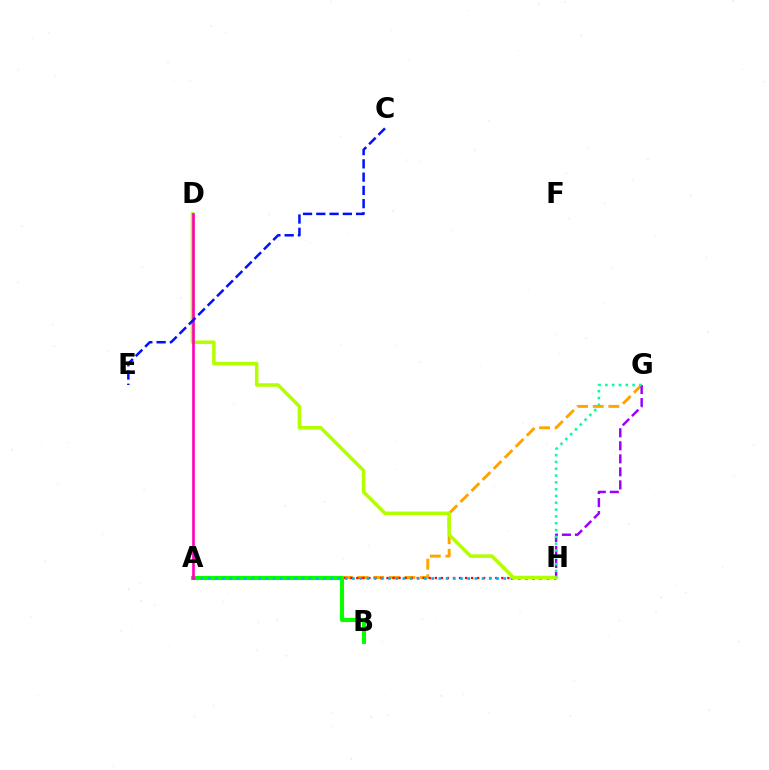{('A', 'G'): [{'color': '#ffa500', 'line_style': 'dashed', 'thickness': 2.12}], ('A', 'H'): [{'color': '#ff0000', 'line_style': 'dotted', 'thickness': 1.64}, {'color': '#00b5ff', 'line_style': 'dotted', 'thickness': 1.96}], ('A', 'B'): [{'color': '#08ff00', 'line_style': 'solid', 'thickness': 2.96}], ('G', 'H'): [{'color': '#9b00ff', 'line_style': 'dashed', 'thickness': 1.77}, {'color': '#00ff9d', 'line_style': 'dotted', 'thickness': 1.85}], ('D', 'H'): [{'color': '#b3ff00', 'line_style': 'solid', 'thickness': 2.54}], ('A', 'D'): [{'color': '#ff00bd', 'line_style': 'solid', 'thickness': 1.9}], ('C', 'E'): [{'color': '#0010ff', 'line_style': 'dashed', 'thickness': 1.8}]}